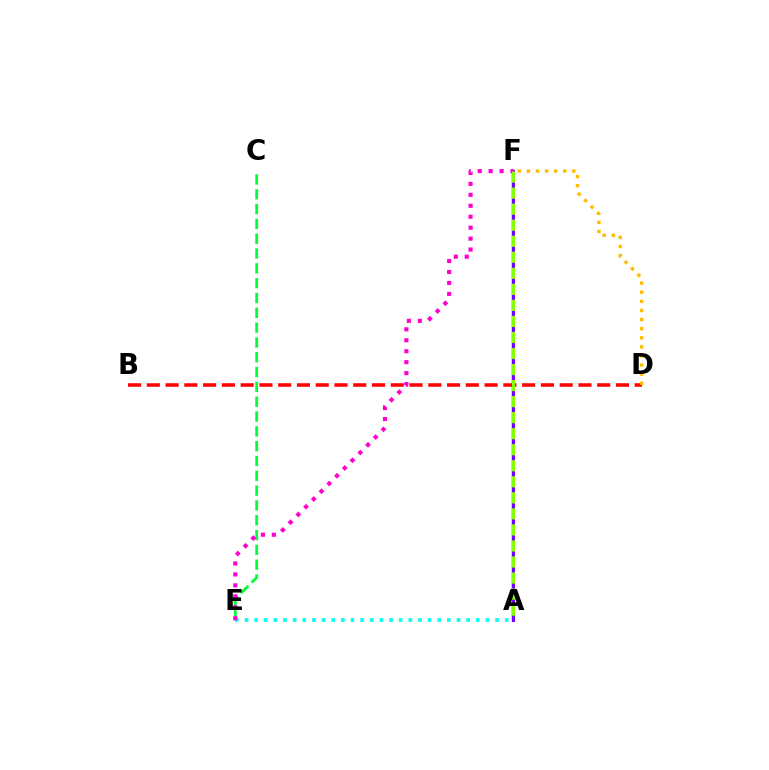{('A', 'F'): [{'color': '#004bff', 'line_style': 'solid', 'thickness': 1.78}, {'color': '#7200ff', 'line_style': 'solid', 'thickness': 2.16}, {'color': '#84ff00', 'line_style': 'dashed', 'thickness': 2.18}], ('B', 'D'): [{'color': '#ff0000', 'line_style': 'dashed', 'thickness': 2.55}], ('A', 'E'): [{'color': '#00fff6', 'line_style': 'dotted', 'thickness': 2.62}], ('C', 'E'): [{'color': '#00ff39', 'line_style': 'dashed', 'thickness': 2.01}], ('E', 'F'): [{'color': '#ff00cf', 'line_style': 'dotted', 'thickness': 2.97}], ('D', 'F'): [{'color': '#ffbd00', 'line_style': 'dotted', 'thickness': 2.47}]}